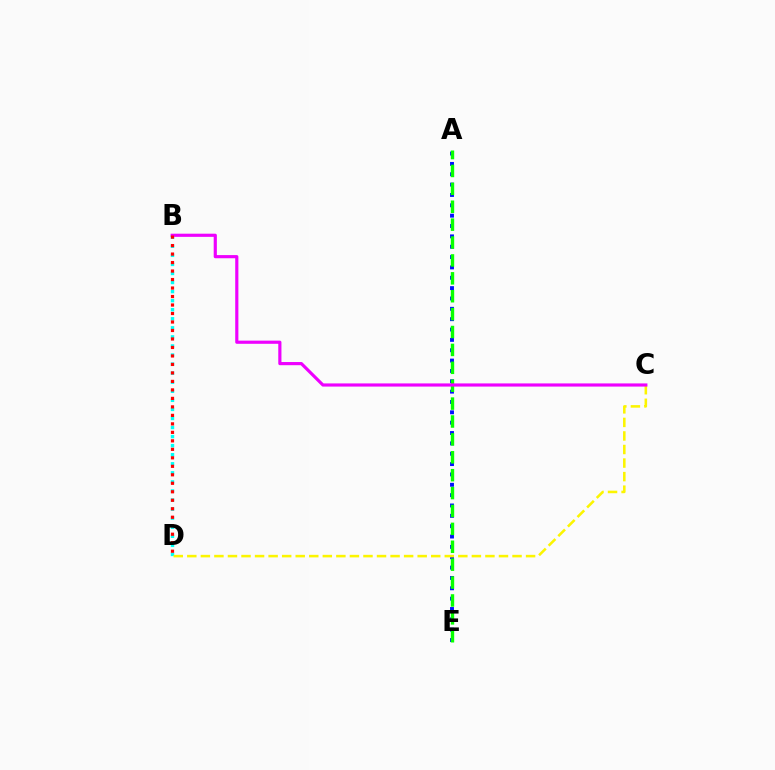{('B', 'D'): [{'color': '#00fff6', 'line_style': 'dotted', 'thickness': 2.46}, {'color': '#ff0000', 'line_style': 'dotted', 'thickness': 2.31}], ('A', 'E'): [{'color': '#0010ff', 'line_style': 'dotted', 'thickness': 2.81}, {'color': '#08ff00', 'line_style': 'dashed', 'thickness': 2.43}], ('C', 'D'): [{'color': '#fcf500', 'line_style': 'dashed', 'thickness': 1.84}], ('B', 'C'): [{'color': '#ee00ff', 'line_style': 'solid', 'thickness': 2.28}]}